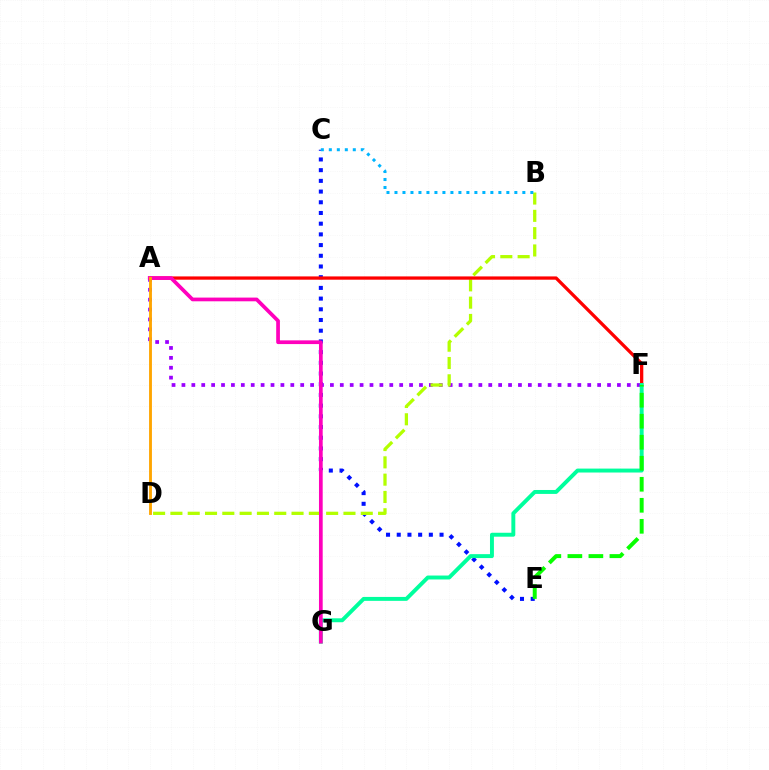{('C', 'E'): [{'color': '#0010ff', 'line_style': 'dotted', 'thickness': 2.91}], ('A', 'F'): [{'color': '#9b00ff', 'line_style': 'dotted', 'thickness': 2.69}, {'color': '#ff0000', 'line_style': 'solid', 'thickness': 2.36}], ('B', 'D'): [{'color': '#b3ff00', 'line_style': 'dashed', 'thickness': 2.35}], ('B', 'C'): [{'color': '#00b5ff', 'line_style': 'dotted', 'thickness': 2.17}], ('F', 'G'): [{'color': '#00ff9d', 'line_style': 'solid', 'thickness': 2.83}], ('A', 'G'): [{'color': '#ff00bd', 'line_style': 'solid', 'thickness': 2.68}], ('E', 'F'): [{'color': '#08ff00', 'line_style': 'dashed', 'thickness': 2.86}], ('A', 'D'): [{'color': '#ffa500', 'line_style': 'solid', 'thickness': 2.06}]}